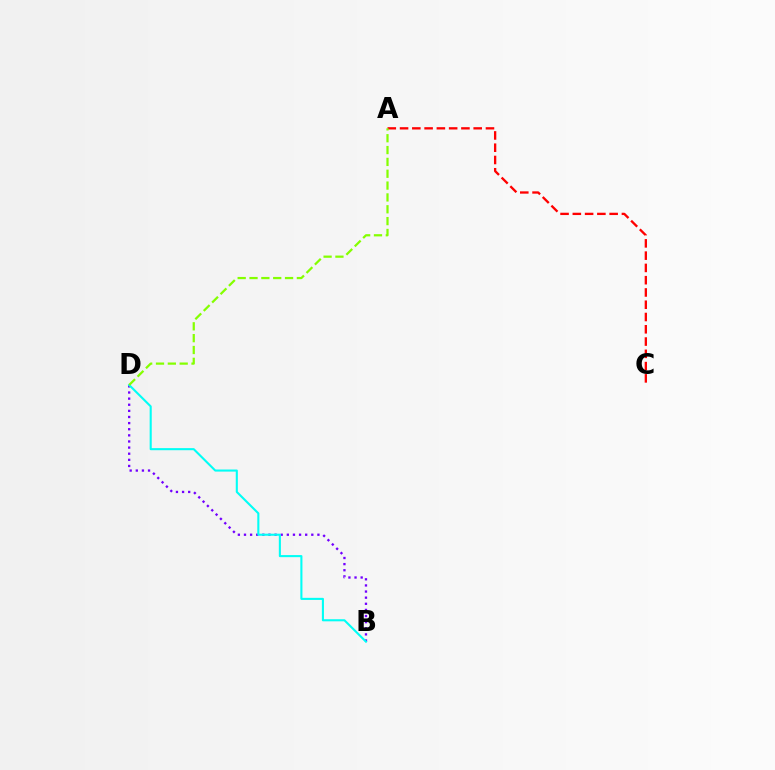{('B', 'D'): [{'color': '#7200ff', 'line_style': 'dotted', 'thickness': 1.66}, {'color': '#00fff6', 'line_style': 'solid', 'thickness': 1.51}], ('A', 'C'): [{'color': '#ff0000', 'line_style': 'dashed', 'thickness': 1.67}], ('A', 'D'): [{'color': '#84ff00', 'line_style': 'dashed', 'thickness': 1.61}]}